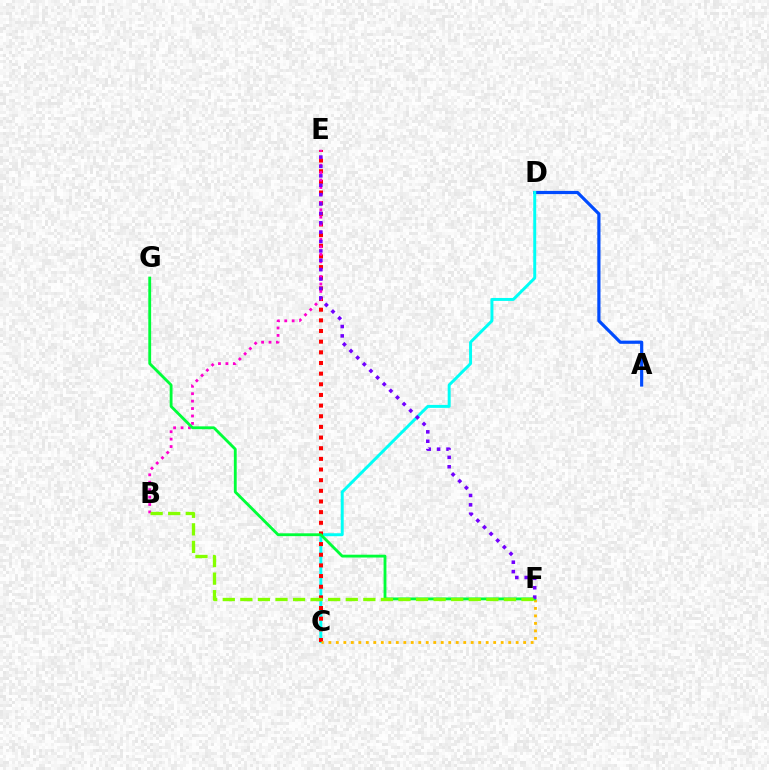{('A', 'D'): [{'color': '#004bff', 'line_style': 'solid', 'thickness': 2.3}], ('C', 'D'): [{'color': '#00fff6', 'line_style': 'solid', 'thickness': 2.13}], ('C', 'E'): [{'color': '#ff0000', 'line_style': 'dotted', 'thickness': 2.89}], ('C', 'F'): [{'color': '#ffbd00', 'line_style': 'dotted', 'thickness': 2.04}], ('B', 'E'): [{'color': '#ff00cf', 'line_style': 'dotted', 'thickness': 2.02}], ('F', 'G'): [{'color': '#00ff39', 'line_style': 'solid', 'thickness': 2.04}], ('E', 'F'): [{'color': '#7200ff', 'line_style': 'dotted', 'thickness': 2.55}], ('B', 'F'): [{'color': '#84ff00', 'line_style': 'dashed', 'thickness': 2.39}]}